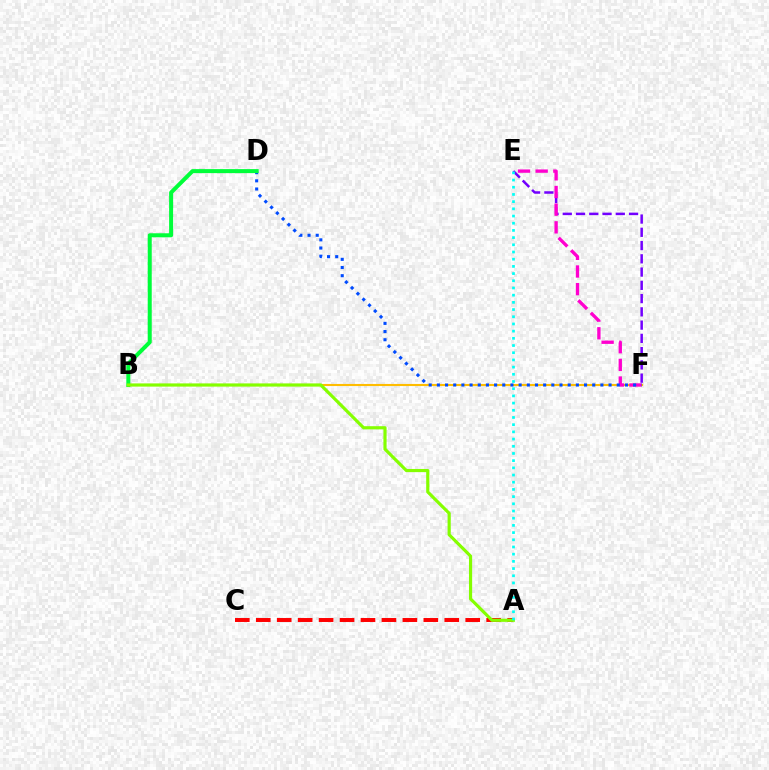{('B', 'F'): [{'color': '#ffbd00', 'line_style': 'solid', 'thickness': 1.51}], ('A', 'C'): [{'color': '#ff0000', 'line_style': 'dashed', 'thickness': 2.85}], ('E', 'F'): [{'color': '#7200ff', 'line_style': 'dashed', 'thickness': 1.8}, {'color': '#ff00cf', 'line_style': 'dashed', 'thickness': 2.4}], ('D', 'F'): [{'color': '#004bff', 'line_style': 'dotted', 'thickness': 2.22}], ('B', 'D'): [{'color': '#00ff39', 'line_style': 'solid', 'thickness': 2.89}], ('A', 'B'): [{'color': '#84ff00', 'line_style': 'solid', 'thickness': 2.28}], ('A', 'E'): [{'color': '#00fff6', 'line_style': 'dotted', 'thickness': 1.95}]}